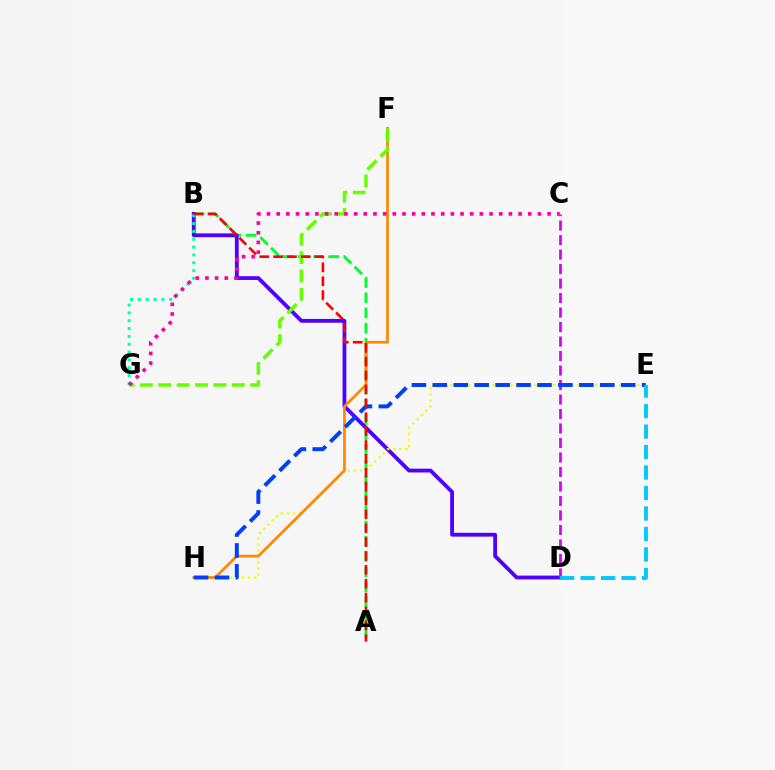{('A', 'B'): [{'color': '#00ff27', 'line_style': 'dashed', 'thickness': 2.07}, {'color': '#ff0000', 'line_style': 'dashed', 'thickness': 1.88}], ('B', 'D'): [{'color': '#4f00ff', 'line_style': 'solid', 'thickness': 2.74}], ('E', 'H'): [{'color': '#eeff00', 'line_style': 'dotted', 'thickness': 1.64}, {'color': '#003fff', 'line_style': 'dashed', 'thickness': 2.84}], ('F', 'H'): [{'color': '#ff8800', 'line_style': 'solid', 'thickness': 1.97}], ('B', 'G'): [{'color': '#00ffaf', 'line_style': 'dotted', 'thickness': 2.13}], ('C', 'D'): [{'color': '#d600ff', 'line_style': 'dashed', 'thickness': 1.97}], ('F', 'G'): [{'color': '#66ff00', 'line_style': 'dashed', 'thickness': 2.5}], ('D', 'E'): [{'color': '#00c7ff', 'line_style': 'dashed', 'thickness': 2.78}], ('C', 'G'): [{'color': '#ff00a0', 'line_style': 'dotted', 'thickness': 2.63}]}